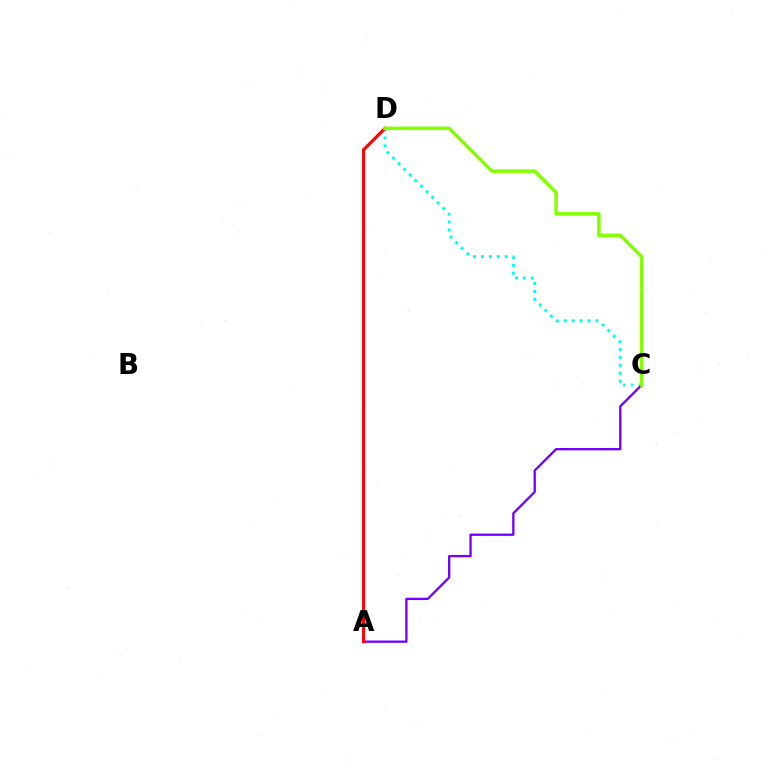{('C', 'D'): [{'color': '#00fff6', 'line_style': 'dotted', 'thickness': 2.15}, {'color': '#84ff00', 'line_style': 'solid', 'thickness': 2.54}], ('A', 'C'): [{'color': '#7200ff', 'line_style': 'solid', 'thickness': 1.67}], ('A', 'D'): [{'color': '#ff0000', 'line_style': 'solid', 'thickness': 2.22}]}